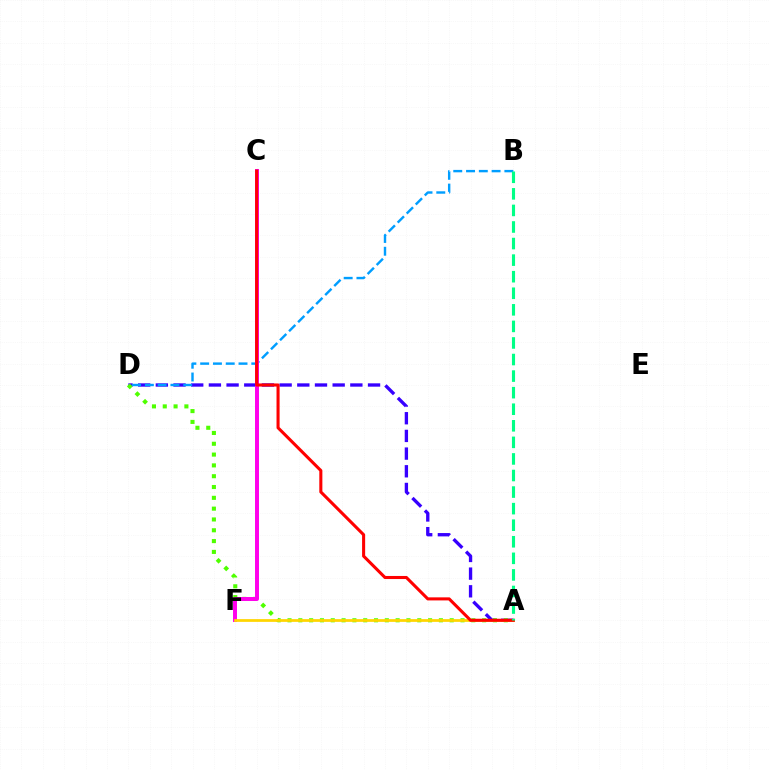{('A', 'D'): [{'color': '#3700ff', 'line_style': 'dashed', 'thickness': 2.4}, {'color': '#4fff00', 'line_style': 'dotted', 'thickness': 2.94}], ('B', 'D'): [{'color': '#009eff', 'line_style': 'dashed', 'thickness': 1.74}], ('C', 'F'): [{'color': '#ff00ed', 'line_style': 'solid', 'thickness': 2.85}], ('A', 'F'): [{'color': '#ffd500', 'line_style': 'solid', 'thickness': 1.97}], ('A', 'C'): [{'color': '#ff0000', 'line_style': 'solid', 'thickness': 2.21}], ('A', 'B'): [{'color': '#00ff86', 'line_style': 'dashed', 'thickness': 2.25}]}